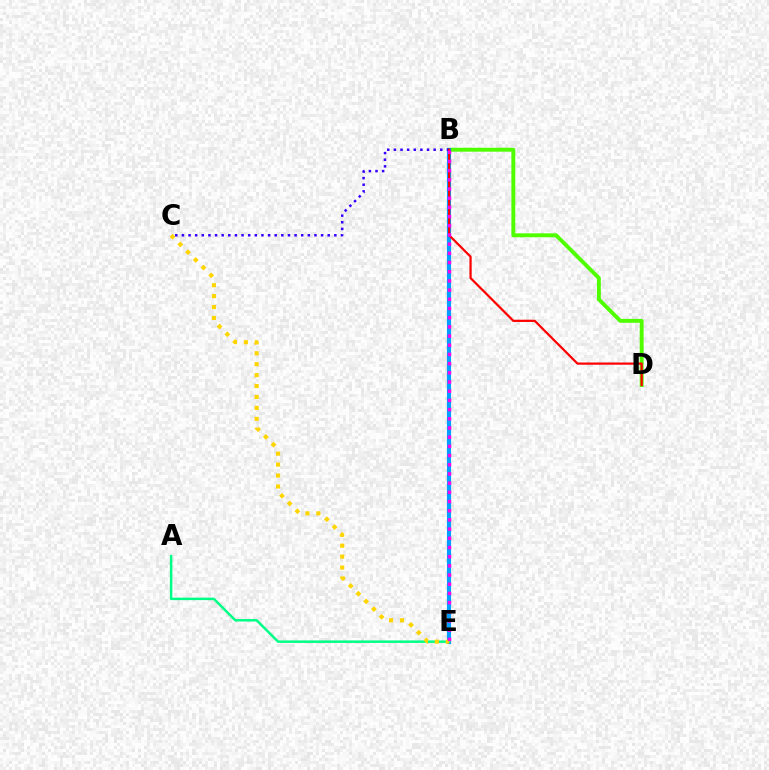{('B', 'D'): [{'color': '#4fff00', 'line_style': 'solid', 'thickness': 2.81}, {'color': '#ff0000', 'line_style': 'solid', 'thickness': 1.6}], ('B', 'E'): [{'color': '#009eff', 'line_style': 'solid', 'thickness': 2.97}, {'color': '#ff00ed', 'line_style': 'dotted', 'thickness': 2.5}], ('A', 'E'): [{'color': '#00ff86', 'line_style': 'solid', 'thickness': 1.79}], ('C', 'E'): [{'color': '#ffd500', 'line_style': 'dotted', 'thickness': 2.97}], ('B', 'C'): [{'color': '#3700ff', 'line_style': 'dotted', 'thickness': 1.8}]}